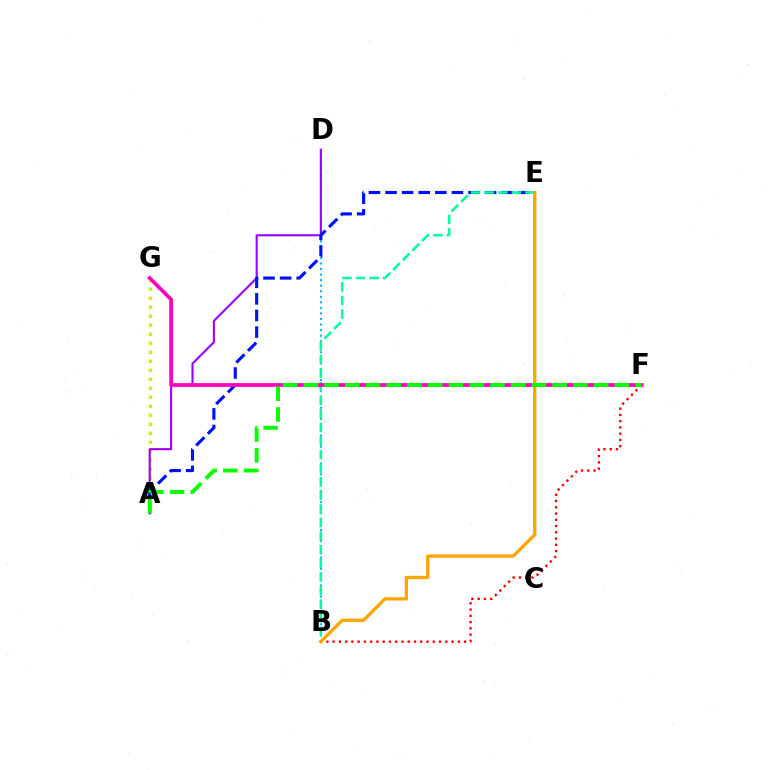{('A', 'G'): [{'color': '#b3ff00', 'line_style': 'dotted', 'thickness': 2.45}], ('B', 'D'): [{'color': '#00b5ff', 'line_style': 'dotted', 'thickness': 1.51}], ('A', 'D'): [{'color': '#9b00ff', 'line_style': 'solid', 'thickness': 1.51}], ('B', 'F'): [{'color': '#ff0000', 'line_style': 'dotted', 'thickness': 1.7}], ('A', 'E'): [{'color': '#0010ff', 'line_style': 'dashed', 'thickness': 2.25}], ('B', 'E'): [{'color': '#00ff9d', 'line_style': 'dashed', 'thickness': 1.85}, {'color': '#ffa500', 'line_style': 'solid', 'thickness': 2.37}], ('F', 'G'): [{'color': '#ff00bd', 'line_style': 'solid', 'thickness': 2.71}], ('A', 'F'): [{'color': '#08ff00', 'line_style': 'dashed', 'thickness': 2.82}]}